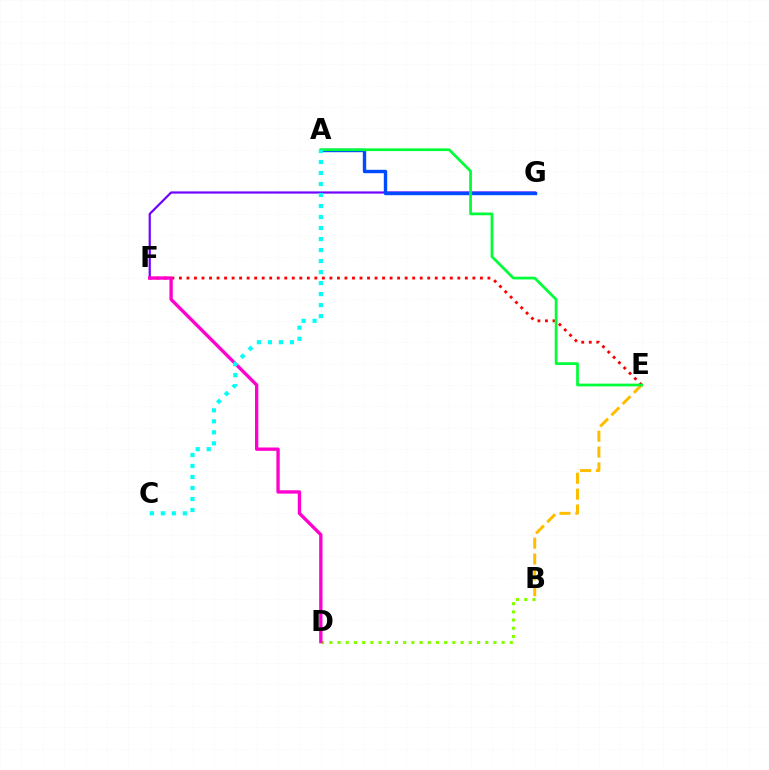{('F', 'G'): [{'color': '#7200ff', 'line_style': 'solid', 'thickness': 1.58}], ('E', 'F'): [{'color': '#ff0000', 'line_style': 'dotted', 'thickness': 2.04}], ('B', 'D'): [{'color': '#84ff00', 'line_style': 'dotted', 'thickness': 2.23}], ('B', 'E'): [{'color': '#ffbd00', 'line_style': 'dashed', 'thickness': 2.15}], ('A', 'G'): [{'color': '#004bff', 'line_style': 'solid', 'thickness': 2.44}], ('D', 'F'): [{'color': '#ff00cf', 'line_style': 'solid', 'thickness': 2.4}], ('A', 'E'): [{'color': '#00ff39', 'line_style': 'solid', 'thickness': 1.97}], ('A', 'C'): [{'color': '#00fff6', 'line_style': 'dotted', 'thickness': 2.99}]}